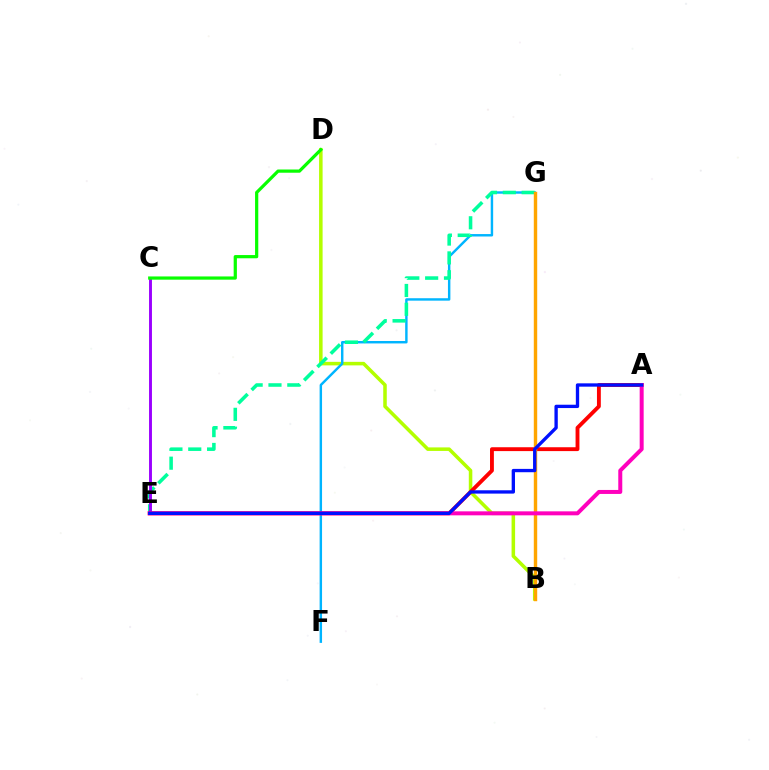{('B', 'D'): [{'color': '#b3ff00', 'line_style': 'solid', 'thickness': 2.54}], ('F', 'G'): [{'color': '#00b5ff', 'line_style': 'solid', 'thickness': 1.75}], ('E', 'G'): [{'color': '#00ff9d', 'line_style': 'dashed', 'thickness': 2.56}], ('C', 'E'): [{'color': '#9b00ff', 'line_style': 'solid', 'thickness': 2.09}], ('A', 'E'): [{'color': '#ff0000', 'line_style': 'solid', 'thickness': 2.78}, {'color': '#ff00bd', 'line_style': 'solid', 'thickness': 2.87}, {'color': '#0010ff', 'line_style': 'solid', 'thickness': 2.4}], ('C', 'D'): [{'color': '#08ff00', 'line_style': 'solid', 'thickness': 2.32}], ('B', 'G'): [{'color': '#ffa500', 'line_style': 'solid', 'thickness': 2.46}]}